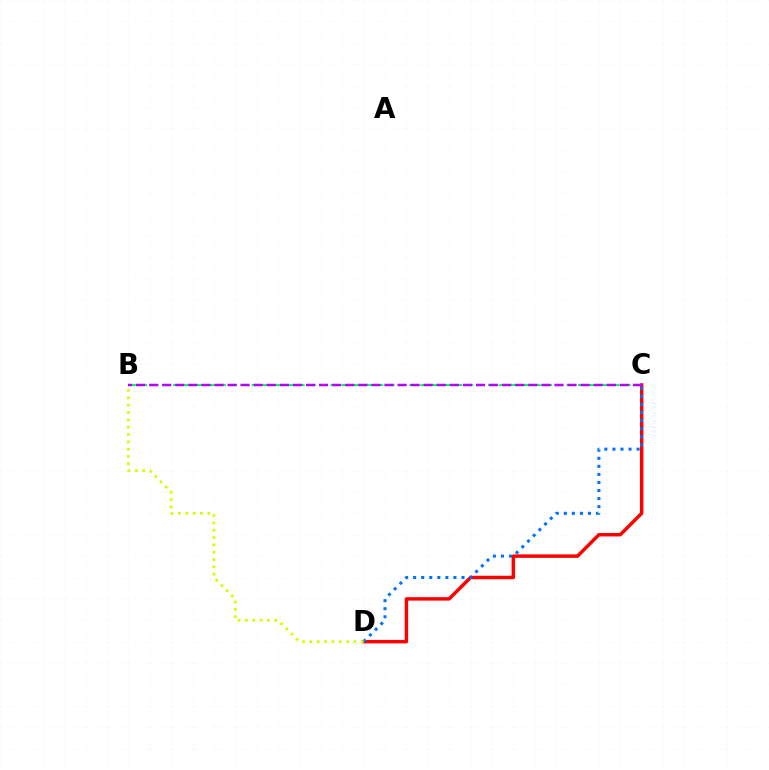{('C', 'D'): [{'color': '#ff0000', 'line_style': 'solid', 'thickness': 2.49}, {'color': '#0074ff', 'line_style': 'dotted', 'thickness': 2.19}], ('B', 'C'): [{'color': '#00ff5c', 'line_style': 'dashed', 'thickness': 1.53}, {'color': '#b900ff', 'line_style': 'dashed', 'thickness': 1.78}], ('B', 'D'): [{'color': '#d1ff00', 'line_style': 'dotted', 'thickness': 1.99}]}